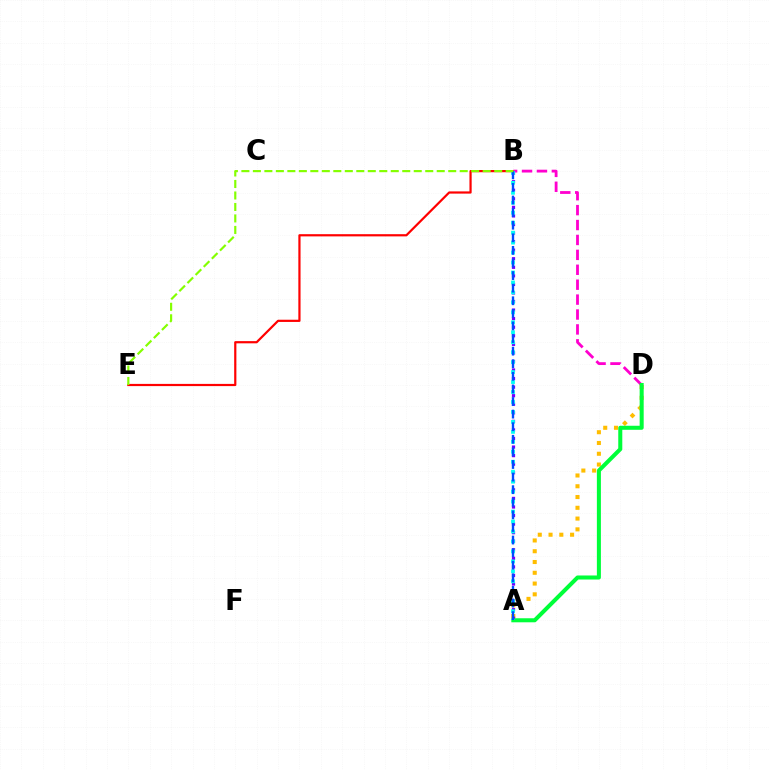{('A', 'D'): [{'color': '#ffbd00', 'line_style': 'dotted', 'thickness': 2.93}, {'color': '#00ff39', 'line_style': 'solid', 'thickness': 2.91}], ('B', 'E'): [{'color': '#ff0000', 'line_style': 'solid', 'thickness': 1.59}, {'color': '#84ff00', 'line_style': 'dashed', 'thickness': 1.56}], ('A', 'B'): [{'color': '#7200ff', 'line_style': 'dotted', 'thickness': 2.33}, {'color': '#00fff6', 'line_style': 'dotted', 'thickness': 2.71}, {'color': '#004bff', 'line_style': 'dashed', 'thickness': 1.71}], ('B', 'D'): [{'color': '#ff00cf', 'line_style': 'dashed', 'thickness': 2.03}]}